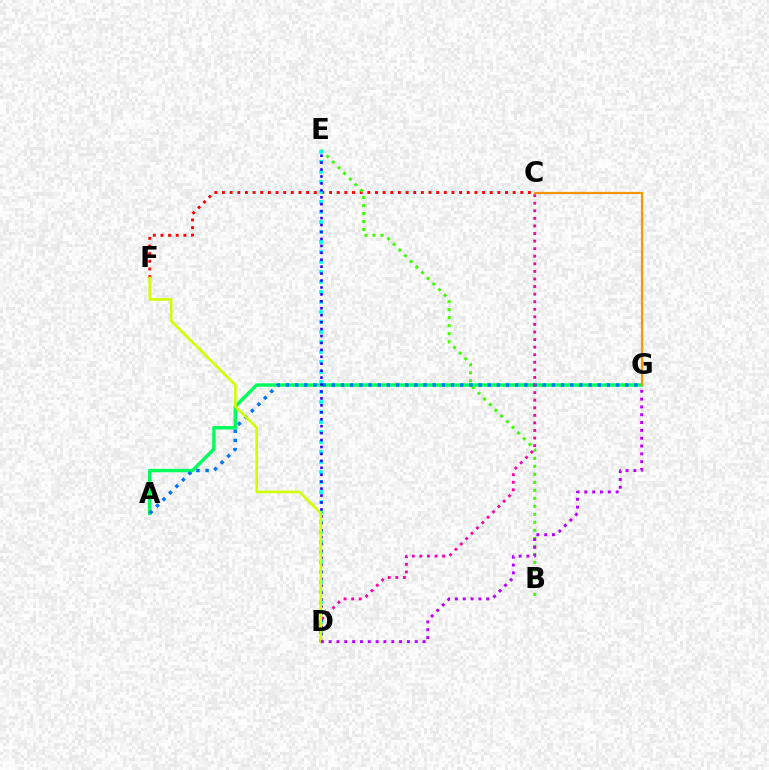{('C', 'F'): [{'color': '#ff0000', 'line_style': 'dotted', 'thickness': 2.08}], ('A', 'G'): [{'color': '#00ff5c', 'line_style': 'solid', 'thickness': 2.47}, {'color': '#0074ff', 'line_style': 'dotted', 'thickness': 2.49}], ('B', 'E'): [{'color': '#3dff00', 'line_style': 'dotted', 'thickness': 2.17}], ('D', 'E'): [{'color': '#00fff6', 'line_style': 'dotted', 'thickness': 2.72}, {'color': '#2500ff', 'line_style': 'dotted', 'thickness': 1.88}], ('C', 'D'): [{'color': '#ff00ac', 'line_style': 'dotted', 'thickness': 2.06}], ('C', 'G'): [{'color': '#ff9400', 'line_style': 'solid', 'thickness': 1.6}], ('D', 'F'): [{'color': '#d1ff00', 'line_style': 'solid', 'thickness': 1.89}], ('D', 'G'): [{'color': '#b900ff', 'line_style': 'dotted', 'thickness': 2.13}]}